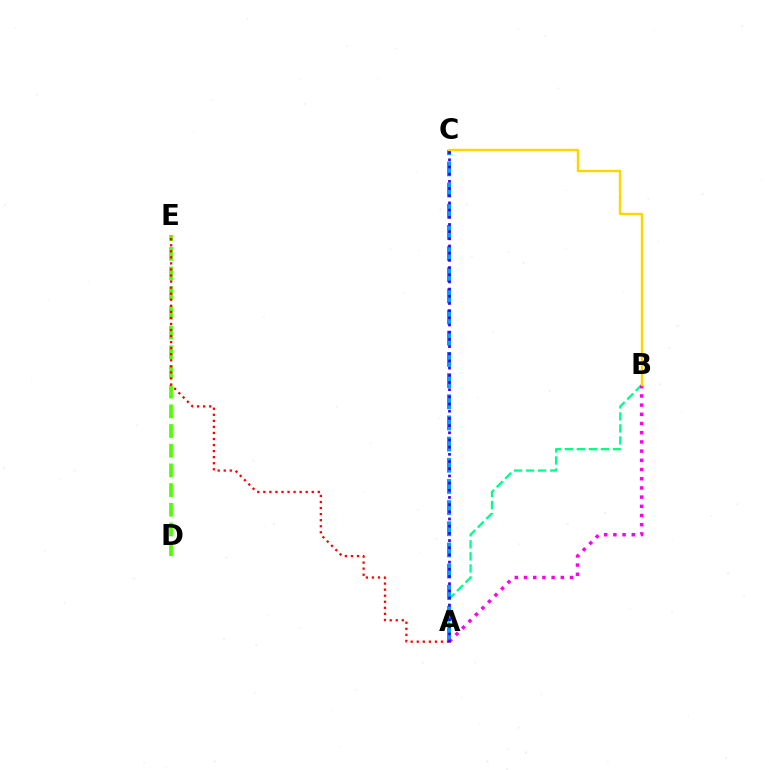{('A', 'B'): [{'color': '#00ff86', 'line_style': 'dashed', 'thickness': 1.63}, {'color': '#ff00ed', 'line_style': 'dotted', 'thickness': 2.5}], ('D', 'E'): [{'color': '#4fff00', 'line_style': 'dashed', 'thickness': 2.67}], ('A', 'C'): [{'color': '#009eff', 'line_style': 'dashed', 'thickness': 2.88}, {'color': '#3700ff', 'line_style': 'dotted', 'thickness': 1.95}], ('B', 'C'): [{'color': '#ffd500', 'line_style': 'solid', 'thickness': 1.73}], ('A', 'E'): [{'color': '#ff0000', 'line_style': 'dotted', 'thickness': 1.65}]}